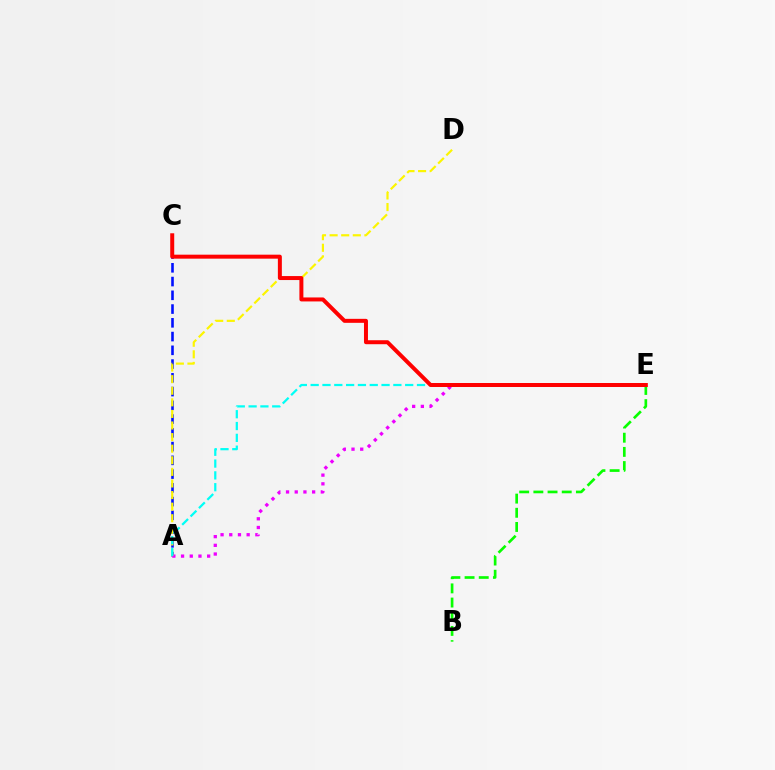{('A', 'C'): [{'color': '#0010ff', 'line_style': 'dashed', 'thickness': 1.87}], ('A', 'E'): [{'color': '#ee00ff', 'line_style': 'dotted', 'thickness': 2.36}, {'color': '#00fff6', 'line_style': 'dashed', 'thickness': 1.6}], ('A', 'D'): [{'color': '#fcf500', 'line_style': 'dashed', 'thickness': 1.57}], ('B', 'E'): [{'color': '#08ff00', 'line_style': 'dashed', 'thickness': 1.93}], ('C', 'E'): [{'color': '#ff0000', 'line_style': 'solid', 'thickness': 2.87}]}